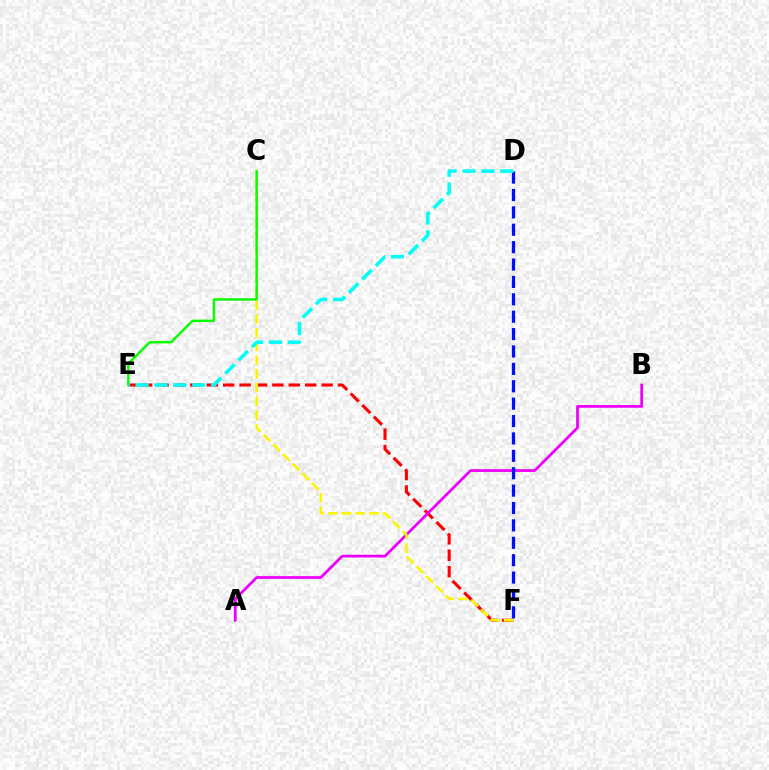{('E', 'F'): [{'color': '#ff0000', 'line_style': 'dashed', 'thickness': 2.23}], ('A', 'B'): [{'color': '#ee00ff', 'line_style': 'solid', 'thickness': 1.98}], ('C', 'F'): [{'color': '#fcf500', 'line_style': 'dashed', 'thickness': 1.86}], ('D', 'F'): [{'color': '#0010ff', 'line_style': 'dashed', 'thickness': 2.36}], ('C', 'E'): [{'color': '#08ff00', 'line_style': 'solid', 'thickness': 1.77}], ('D', 'E'): [{'color': '#00fff6', 'line_style': 'dashed', 'thickness': 2.56}]}